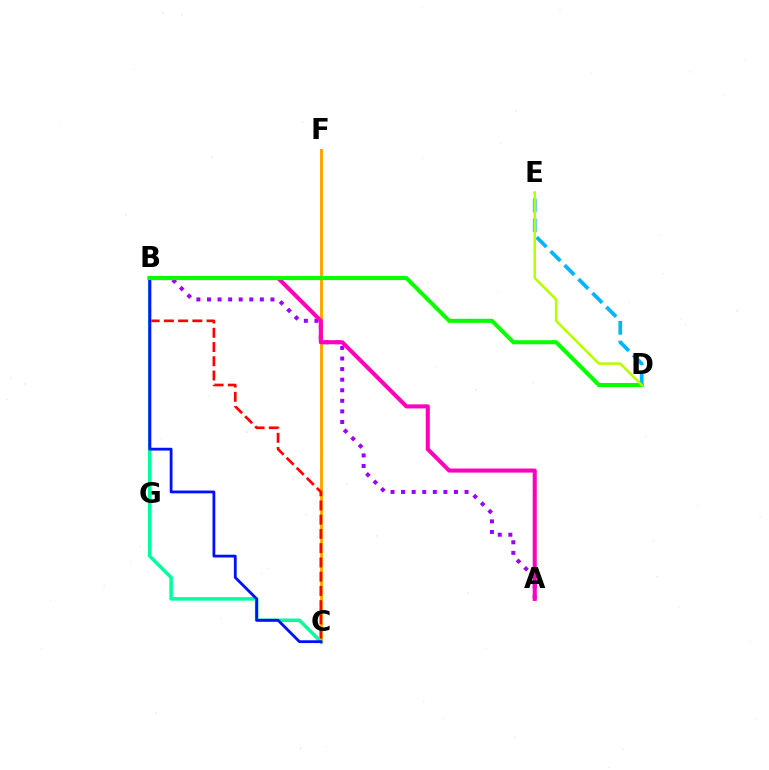{('C', 'F'): [{'color': '#ffa500', 'line_style': 'solid', 'thickness': 2.11}], ('B', 'C'): [{'color': '#ff0000', 'line_style': 'dashed', 'thickness': 1.93}, {'color': '#00ff9d', 'line_style': 'solid', 'thickness': 2.51}, {'color': '#0010ff', 'line_style': 'solid', 'thickness': 2.01}], ('A', 'B'): [{'color': '#9b00ff', 'line_style': 'dotted', 'thickness': 2.87}, {'color': '#ff00bd', 'line_style': 'solid', 'thickness': 2.93}], ('B', 'D'): [{'color': '#08ff00', 'line_style': 'solid', 'thickness': 2.92}], ('D', 'E'): [{'color': '#00b5ff', 'line_style': 'dashed', 'thickness': 2.68}, {'color': '#b3ff00', 'line_style': 'solid', 'thickness': 1.78}]}